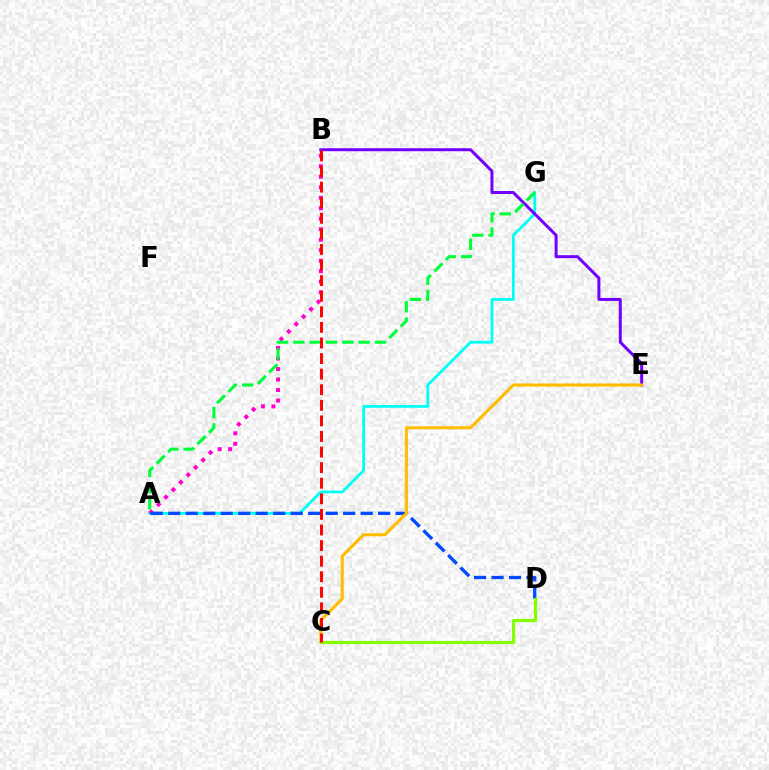{('A', 'G'): [{'color': '#00fff6', 'line_style': 'solid', 'thickness': 2.0}, {'color': '#00ff39', 'line_style': 'dashed', 'thickness': 2.21}], ('B', 'E'): [{'color': '#7200ff', 'line_style': 'solid', 'thickness': 2.16}], ('A', 'B'): [{'color': '#ff00cf', 'line_style': 'dotted', 'thickness': 2.85}], ('A', 'D'): [{'color': '#004bff', 'line_style': 'dashed', 'thickness': 2.38}], ('C', 'D'): [{'color': '#84ff00', 'line_style': 'solid', 'thickness': 2.32}], ('C', 'E'): [{'color': '#ffbd00', 'line_style': 'solid', 'thickness': 2.22}], ('B', 'C'): [{'color': '#ff0000', 'line_style': 'dashed', 'thickness': 2.12}]}